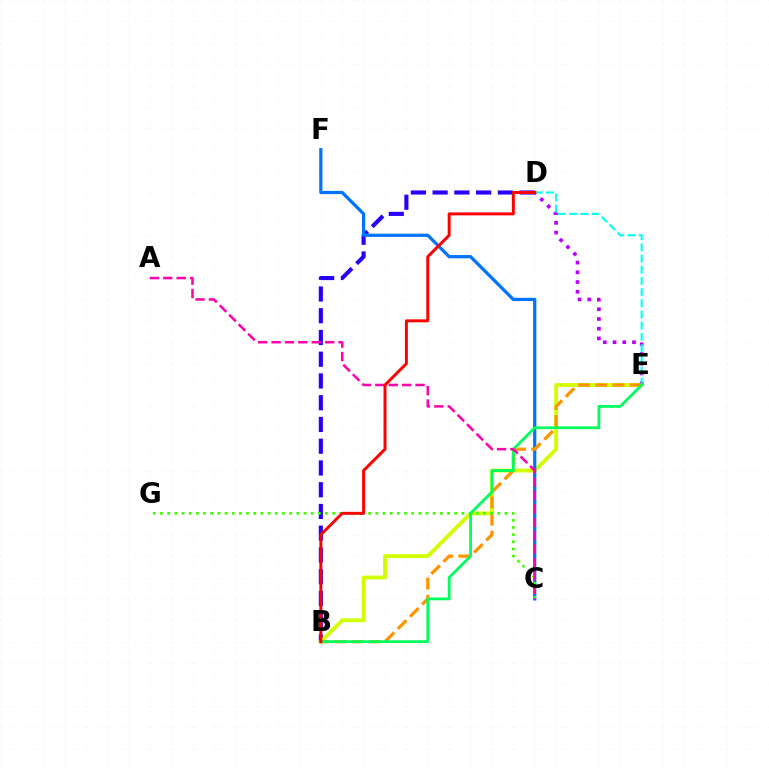{('B', 'D'): [{'color': '#2500ff', 'line_style': 'dashed', 'thickness': 2.95}, {'color': '#ff0000', 'line_style': 'solid', 'thickness': 2.14}], ('B', 'E'): [{'color': '#d1ff00', 'line_style': 'solid', 'thickness': 2.76}, {'color': '#ff9400', 'line_style': 'dashed', 'thickness': 2.34}, {'color': '#00ff5c', 'line_style': 'solid', 'thickness': 2.01}], ('D', 'E'): [{'color': '#b900ff', 'line_style': 'dotted', 'thickness': 2.64}, {'color': '#00fff6', 'line_style': 'dashed', 'thickness': 1.52}], ('C', 'F'): [{'color': '#0074ff', 'line_style': 'solid', 'thickness': 2.33}], ('C', 'G'): [{'color': '#3dff00', 'line_style': 'dotted', 'thickness': 1.95}], ('A', 'C'): [{'color': '#ff00ac', 'line_style': 'dashed', 'thickness': 1.82}]}